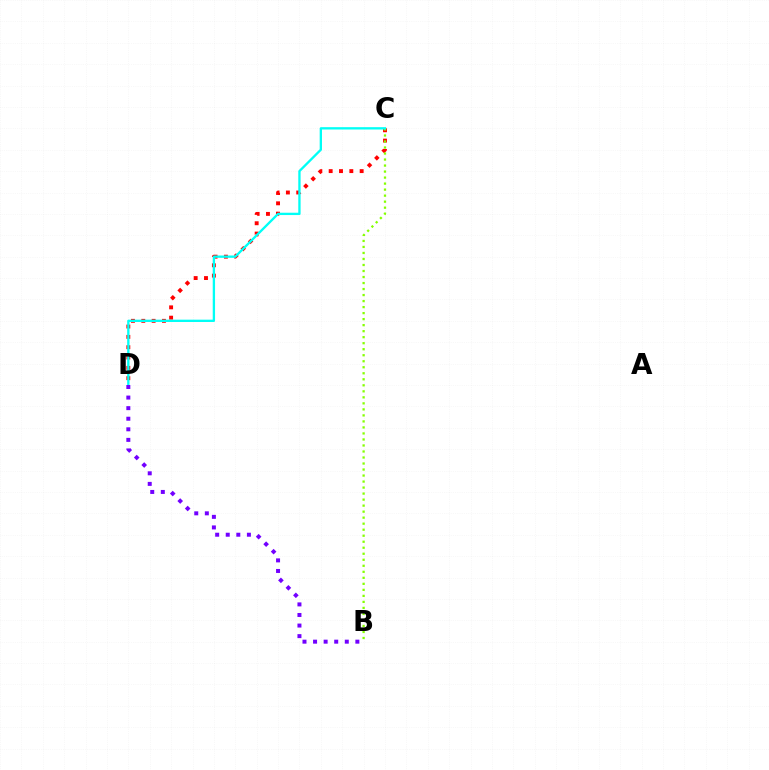{('C', 'D'): [{'color': '#ff0000', 'line_style': 'dotted', 'thickness': 2.81}, {'color': '#00fff6', 'line_style': 'solid', 'thickness': 1.67}], ('B', 'C'): [{'color': '#84ff00', 'line_style': 'dotted', 'thickness': 1.63}], ('B', 'D'): [{'color': '#7200ff', 'line_style': 'dotted', 'thickness': 2.87}]}